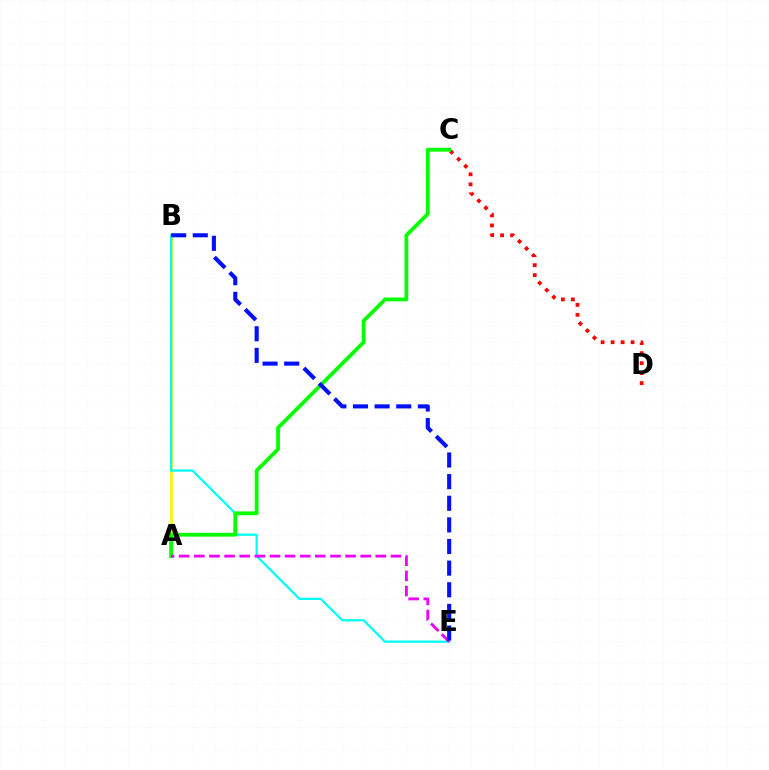{('A', 'B'): [{'color': '#fcf500', 'line_style': 'solid', 'thickness': 1.98}], ('C', 'D'): [{'color': '#ff0000', 'line_style': 'dotted', 'thickness': 2.72}], ('B', 'E'): [{'color': '#00fff6', 'line_style': 'solid', 'thickness': 1.62}, {'color': '#0010ff', 'line_style': 'dashed', 'thickness': 2.94}], ('A', 'C'): [{'color': '#08ff00', 'line_style': 'solid', 'thickness': 2.74}], ('A', 'E'): [{'color': '#ee00ff', 'line_style': 'dashed', 'thickness': 2.05}]}